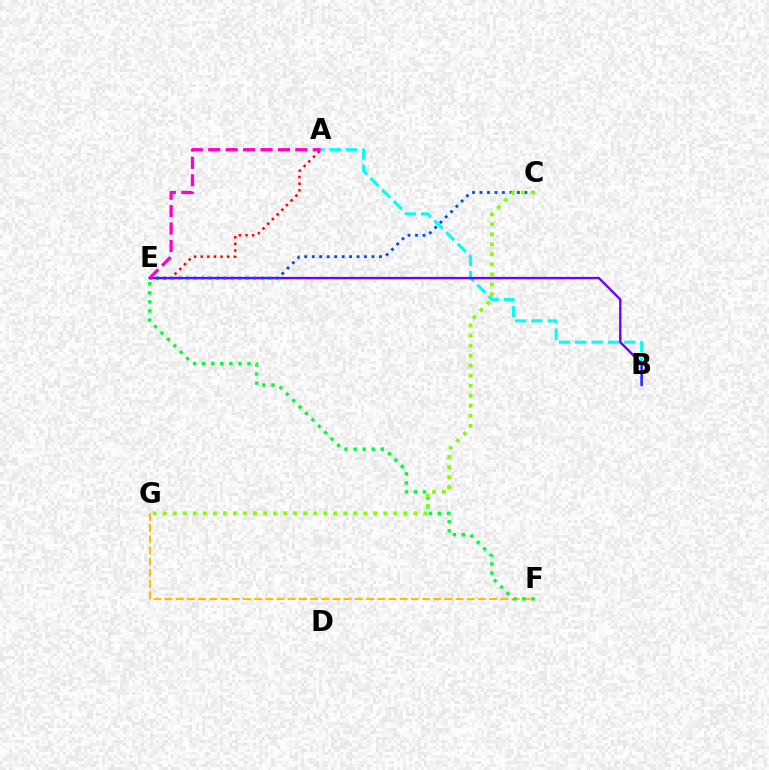{('F', 'G'): [{'color': '#ffbd00', 'line_style': 'dashed', 'thickness': 1.52}], ('A', 'E'): [{'color': '#ff0000', 'line_style': 'dotted', 'thickness': 1.8}, {'color': '#ff00cf', 'line_style': 'dashed', 'thickness': 2.37}], ('E', 'F'): [{'color': '#00ff39', 'line_style': 'dotted', 'thickness': 2.46}], ('A', 'B'): [{'color': '#00fff6', 'line_style': 'dashed', 'thickness': 2.22}], ('B', 'E'): [{'color': '#7200ff', 'line_style': 'solid', 'thickness': 1.72}], ('C', 'E'): [{'color': '#004bff', 'line_style': 'dotted', 'thickness': 2.03}], ('C', 'G'): [{'color': '#84ff00', 'line_style': 'dotted', 'thickness': 2.72}]}